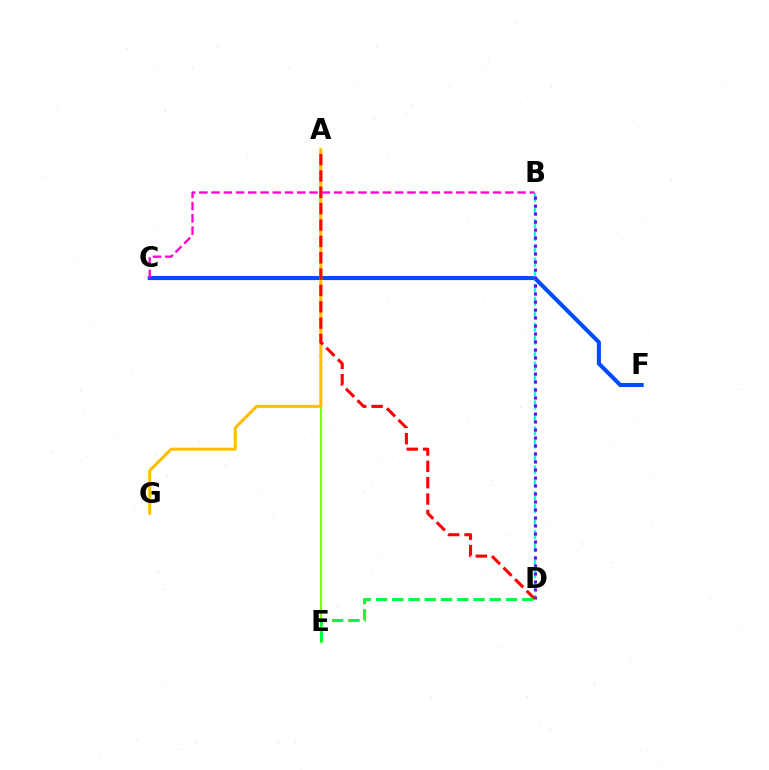{('A', 'E'): [{'color': '#84ff00', 'line_style': 'solid', 'thickness': 1.52}], ('C', 'F'): [{'color': '#004bff', 'line_style': 'solid', 'thickness': 2.93}], ('A', 'G'): [{'color': '#ffbd00', 'line_style': 'solid', 'thickness': 2.15}], ('B', 'D'): [{'color': '#00fff6', 'line_style': 'dashed', 'thickness': 1.76}, {'color': '#7200ff', 'line_style': 'dotted', 'thickness': 2.17}], ('A', 'D'): [{'color': '#ff0000', 'line_style': 'dashed', 'thickness': 2.22}], ('B', 'C'): [{'color': '#ff00cf', 'line_style': 'dashed', 'thickness': 1.66}], ('D', 'E'): [{'color': '#00ff39', 'line_style': 'dashed', 'thickness': 2.21}]}